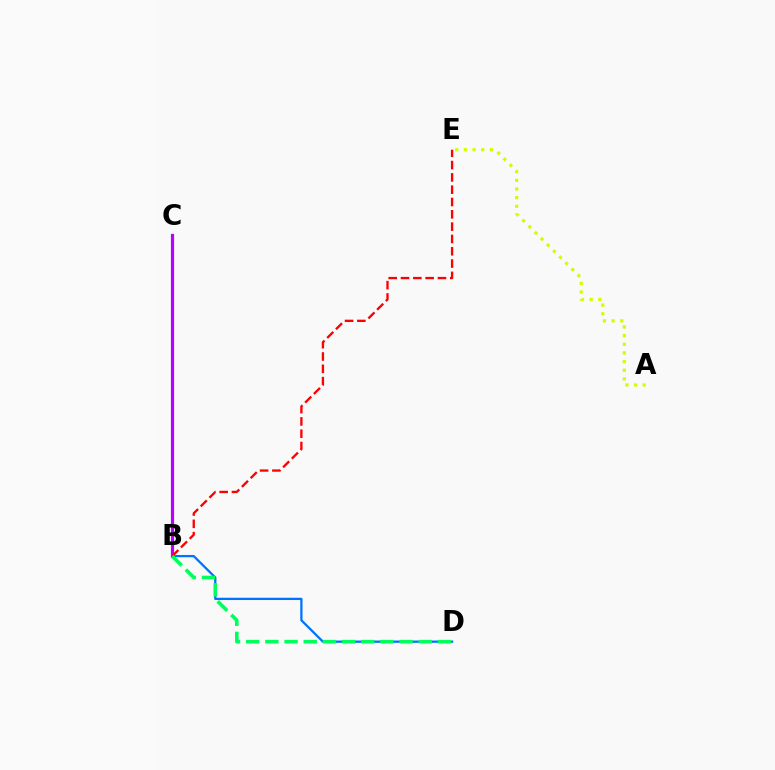{('A', 'E'): [{'color': '#d1ff00', 'line_style': 'dotted', 'thickness': 2.35}], ('B', 'D'): [{'color': '#0074ff', 'line_style': 'solid', 'thickness': 1.65}, {'color': '#00ff5c', 'line_style': 'dashed', 'thickness': 2.6}], ('B', 'C'): [{'color': '#b900ff', 'line_style': 'solid', 'thickness': 2.28}], ('B', 'E'): [{'color': '#ff0000', 'line_style': 'dashed', 'thickness': 1.67}]}